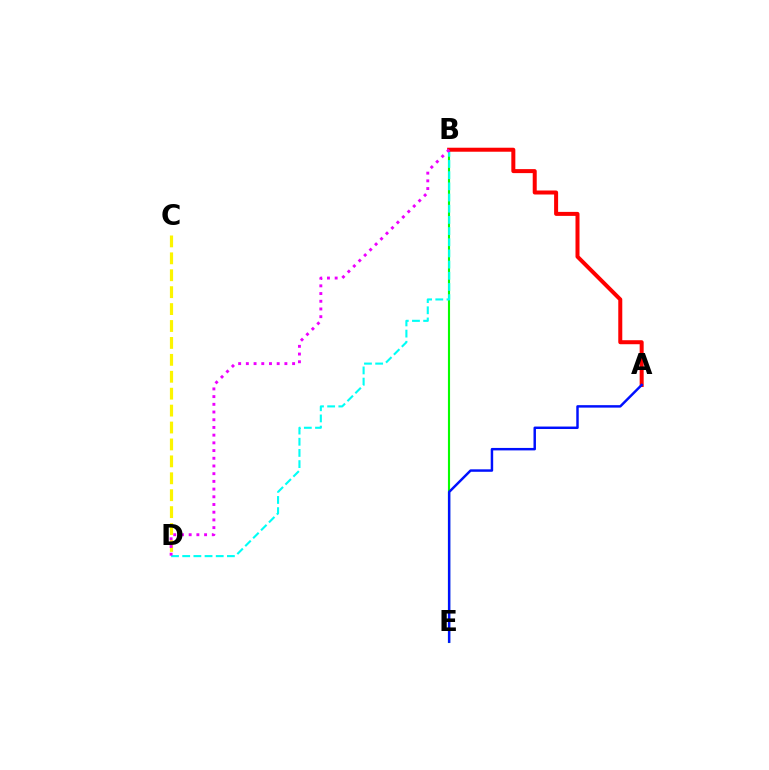{('B', 'E'): [{'color': '#08ff00', 'line_style': 'solid', 'thickness': 1.53}], ('B', 'D'): [{'color': '#00fff6', 'line_style': 'dashed', 'thickness': 1.52}, {'color': '#ee00ff', 'line_style': 'dotted', 'thickness': 2.09}], ('C', 'D'): [{'color': '#fcf500', 'line_style': 'dashed', 'thickness': 2.3}], ('A', 'B'): [{'color': '#ff0000', 'line_style': 'solid', 'thickness': 2.88}], ('A', 'E'): [{'color': '#0010ff', 'line_style': 'solid', 'thickness': 1.77}]}